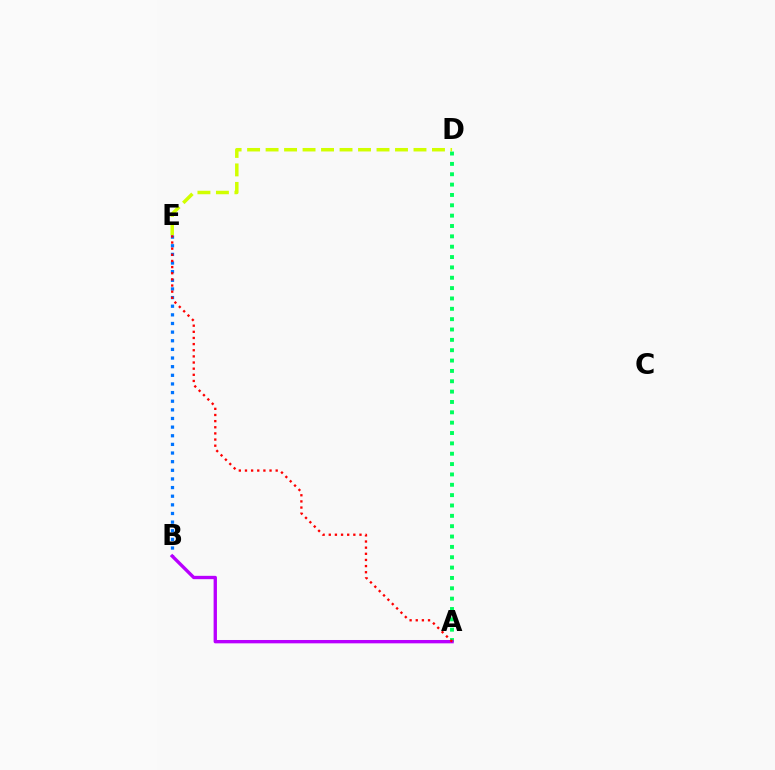{('D', 'E'): [{'color': '#d1ff00', 'line_style': 'dashed', 'thickness': 2.51}], ('B', 'E'): [{'color': '#0074ff', 'line_style': 'dotted', 'thickness': 2.35}], ('A', 'D'): [{'color': '#00ff5c', 'line_style': 'dotted', 'thickness': 2.81}], ('A', 'B'): [{'color': '#b900ff', 'line_style': 'solid', 'thickness': 2.41}], ('A', 'E'): [{'color': '#ff0000', 'line_style': 'dotted', 'thickness': 1.67}]}